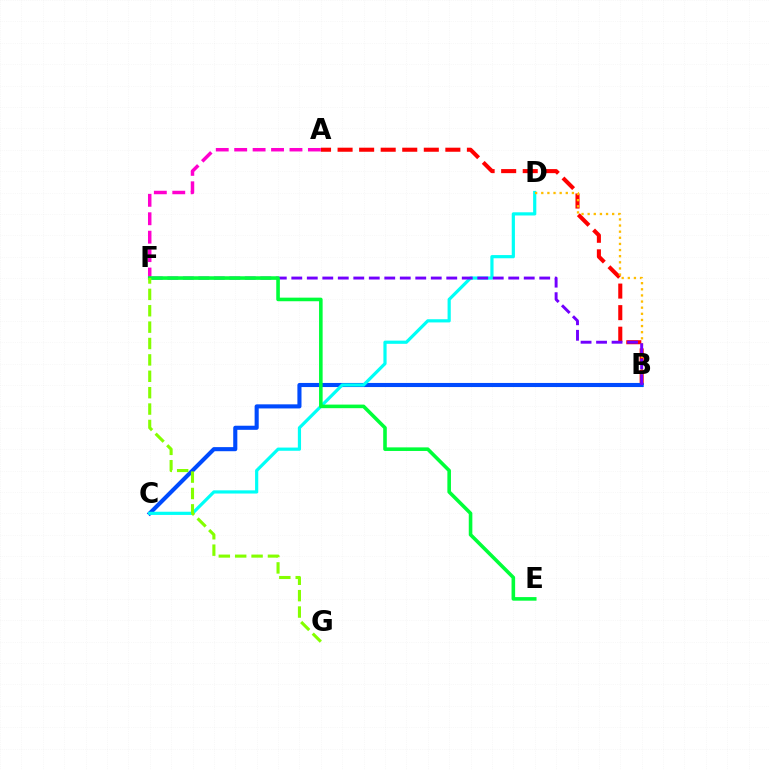{('A', 'B'): [{'color': '#ff0000', 'line_style': 'dashed', 'thickness': 2.93}], ('B', 'C'): [{'color': '#004bff', 'line_style': 'solid', 'thickness': 2.95}], ('C', 'D'): [{'color': '#00fff6', 'line_style': 'solid', 'thickness': 2.3}], ('A', 'F'): [{'color': '#ff00cf', 'line_style': 'dashed', 'thickness': 2.5}], ('B', 'D'): [{'color': '#ffbd00', 'line_style': 'dotted', 'thickness': 1.66}], ('B', 'F'): [{'color': '#7200ff', 'line_style': 'dashed', 'thickness': 2.11}], ('E', 'F'): [{'color': '#00ff39', 'line_style': 'solid', 'thickness': 2.59}], ('F', 'G'): [{'color': '#84ff00', 'line_style': 'dashed', 'thickness': 2.23}]}